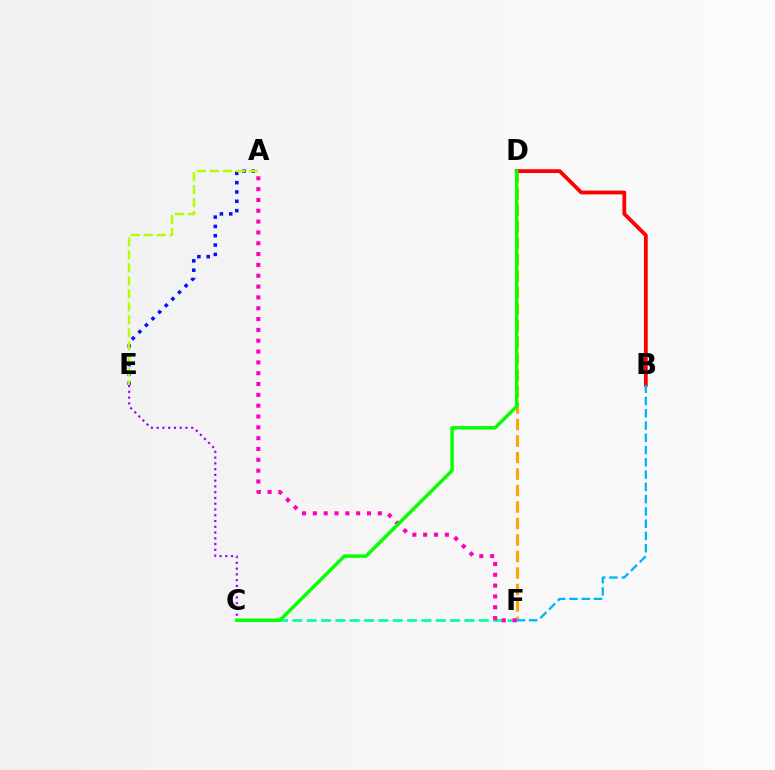{('C', 'F'): [{'color': '#00ff9d', 'line_style': 'dashed', 'thickness': 1.95}], ('C', 'E'): [{'color': '#9b00ff', 'line_style': 'dotted', 'thickness': 1.57}], ('D', 'F'): [{'color': '#ffa500', 'line_style': 'dashed', 'thickness': 2.24}], ('A', 'F'): [{'color': '#ff00bd', 'line_style': 'dotted', 'thickness': 2.94}], ('A', 'E'): [{'color': '#0010ff', 'line_style': 'dotted', 'thickness': 2.53}, {'color': '#b3ff00', 'line_style': 'dashed', 'thickness': 1.77}], ('B', 'D'): [{'color': '#ff0000', 'line_style': 'solid', 'thickness': 2.73}], ('B', 'F'): [{'color': '#00b5ff', 'line_style': 'dashed', 'thickness': 1.67}], ('C', 'D'): [{'color': '#08ff00', 'line_style': 'solid', 'thickness': 2.5}]}